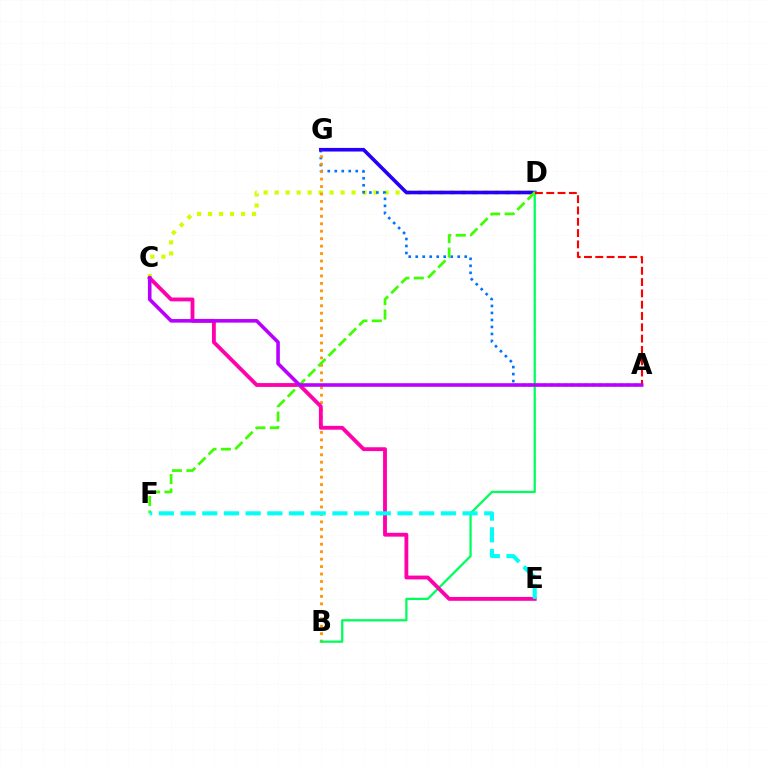{('C', 'D'): [{'color': '#d1ff00', 'line_style': 'dotted', 'thickness': 2.99}], ('A', 'G'): [{'color': '#0074ff', 'line_style': 'dotted', 'thickness': 1.9}], ('D', 'G'): [{'color': '#2500ff', 'line_style': 'solid', 'thickness': 2.6}], ('B', 'G'): [{'color': '#ff9400', 'line_style': 'dotted', 'thickness': 2.02}], ('B', 'D'): [{'color': '#00ff5c', 'line_style': 'solid', 'thickness': 1.64}], ('C', 'E'): [{'color': '#ff00ac', 'line_style': 'solid', 'thickness': 2.76}], ('D', 'F'): [{'color': '#3dff00', 'line_style': 'dashed', 'thickness': 1.96}], ('E', 'F'): [{'color': '#00fff6', 'line_style': 'dashed', 'thickness': 2.95}], ('A', 'D'): [{'color': '#ff0000', 'line_style': 'dashed', 'thickness': 1.54}], ('A', 'C'): [{'color': '#b900ff', 'line_style': 'solid', 'thickness': 2.58}]}